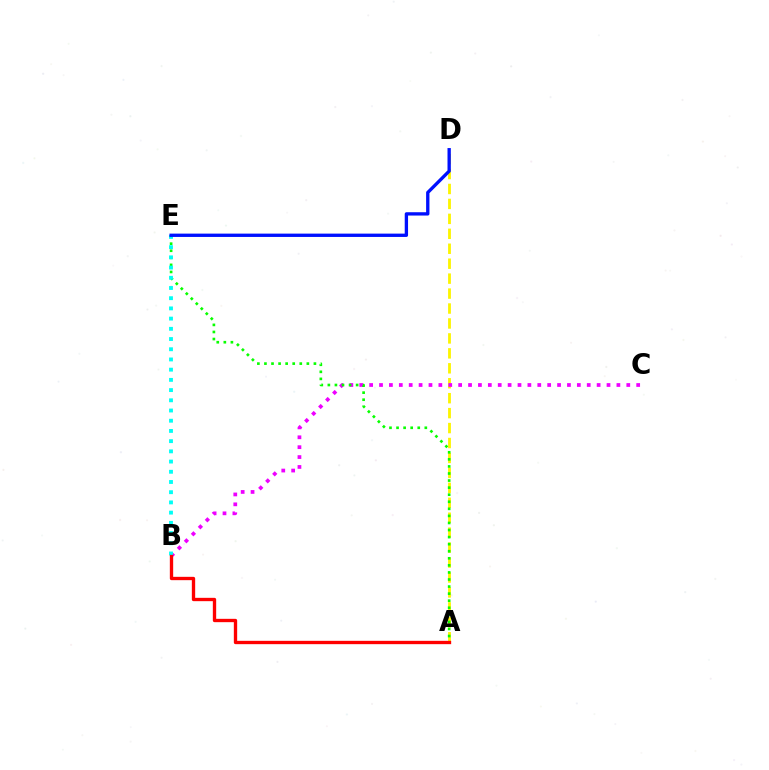{('A', 'D'): [{'color': '#fcf500', 'line_style': 'dashed', 'thickness': 2.03}], ('B', 'C'): [{'color': '#ee00ff', 'line_style': 'dotted', 'thickness': 2.69}], ('A', 'E'): [{'color': '#08ff00', 'line_style': 'dotted', 'thickness': 1.92}], ('B', 'E'): [{'color': '#00fff6', 'line_style': 'dotted', 'thickness': 2.77}], ('D', 'E'): [{'color': '#0010ff', 'line_style': 'solid', 'thickness': 2.4}], ('A', 'B'): [{'color': '#ff0000', 'line_style': 'solid', 'thickness': 2.4}]}